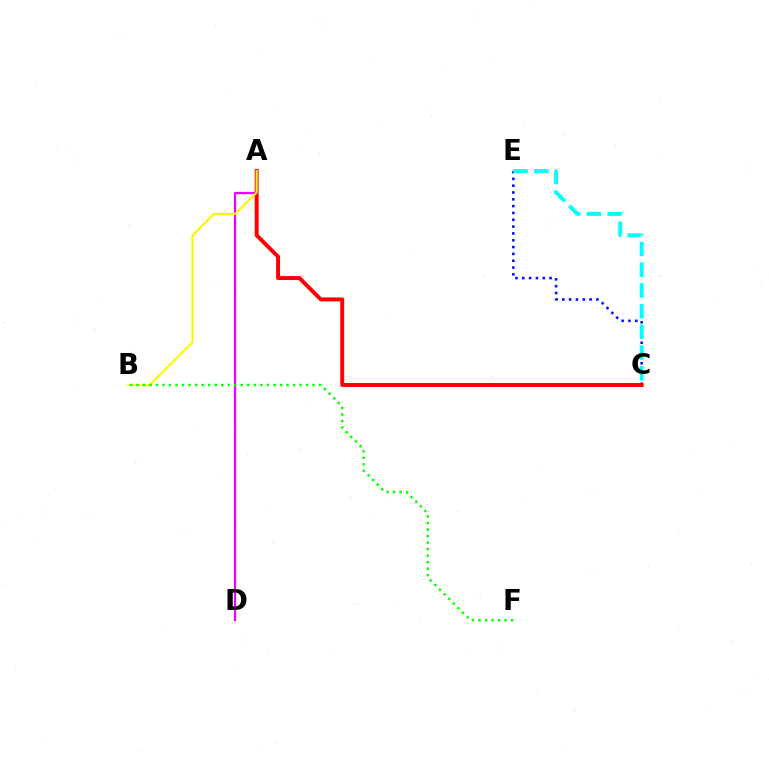{('C', 'E'): [{'color': '#0010ff', 'line_style': 'dotted', 'thickness': 1.85}, {'color': '#00fff6', 'line_style': 'dashed', 'thickness': 2.81}], ('A', 'C'): [{'color': '#ff0000', 'line_style': 'solid', 'thickness': 2.85}], ('A', 'D'): [{'color': '#ee00ff', 'line_style': 'solid', 'thickness': 1.59}], ('A', 'B'): [{'color': '#fcf500', 'line_style': 'solid', 'thickness': 1.51}], ('B', 'F'): [{'color': '#08ff00', 'line_style': 'dotted', 'thickness': 1.77}]}